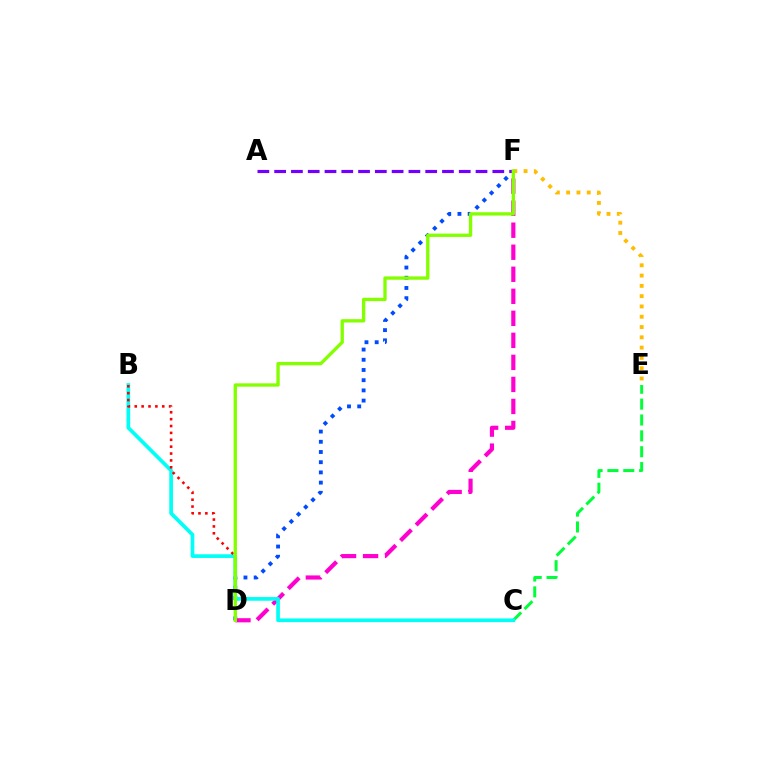{('D', 'F'): [{'color': '#004bff', 'line_style': 'dotted', 'thickness': 2.77}, {'color': '#ff00cf', 'line_style': 'dashed', 'thickness': 2.99}, {'color': '#84ff00', 'line_style': 'solid', 'thickness': 2.4}], ('C', 'E'): [{'color': '#00ff39', 'line_style': 'dashed', 'thickness': 2.15}], ('B', 'C'): [{'color': '#00fff6', 'line_style': 'solid', 'thickness': 2.66}], ('B', 'D'): [{'color': '#ff0000', 'line_style': 'dotted', 'thickness': 1.87}], ('E', 'F'): [{'color': '#ffbd00', 'line_style': 'dotted', 'thickness': 2.8}], ('A', 'F'): [{'color': '#7200ff', 'line_style': 'dashed', 'thickness': 2.28}]}